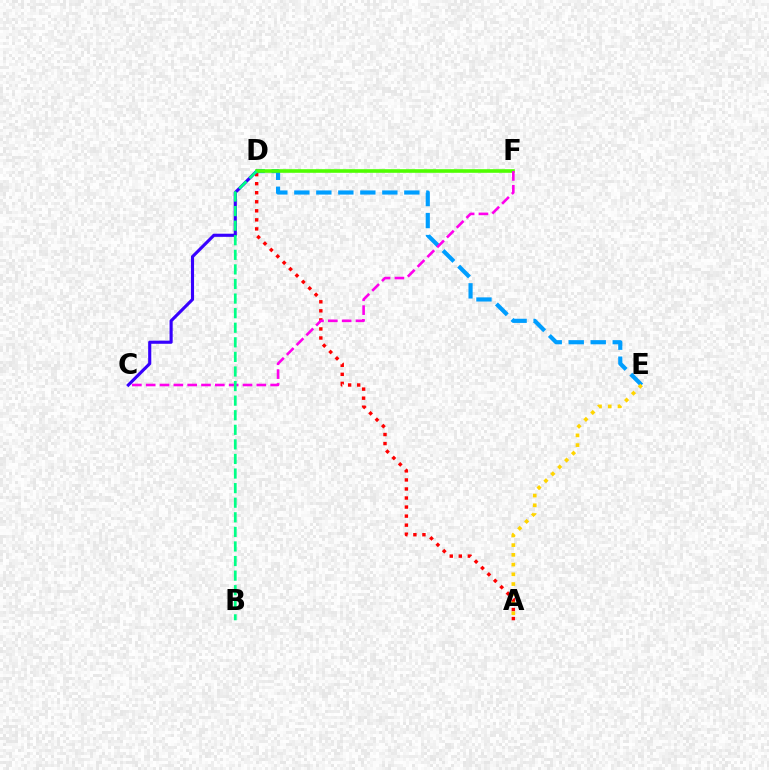{('A', 'D'): [{'color': '#ff0000', 'line_style': 'dotted', 'thickness': 2.46}], ('C', 'D'): [{'color': '#3700ff', 'line_style': 'solid', 'thickness': 2.25}], ('D', 'E'): [{'color': '#009eff', 'line_style': 'dashed', 'thickness': 2.99}], ('D', 'F'): [{'color': '#4fff00', 'line_style': 'solid', 'thickness': 2.59}], ('A', 'E'): [{'color': '#ffd500', 'line_style': 'dotted', 'thickness': 2.65}], ('C', 'F'): [{'color': '#ff00ed', 'line_style': 'dashed', 'thickness': 1.88}], ('B', 'D'): [{'color': '#00ff86', 'line_style': 'dashed', 'thickness': 1.98}]}